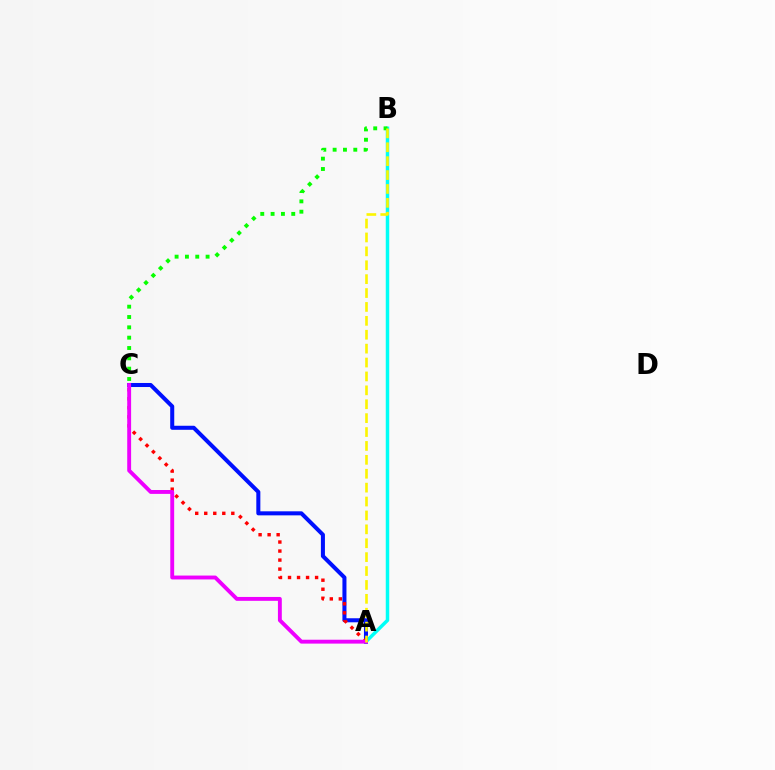{('A', 'B'): [{'color': '#00fff6', 'line_style': 'solid', 'thickness': 2.51}, {'color': '#fcf500', 'line_style': 'dashed', 'thickness': 1.89}], ('A', 'C'): [{'color': '#0010ff', 'line_style': 'solid', 'thickness': 2.91}, {'color': '#ff0000', 'line_style': 'dotted', 'thickness': 2.45}, {'color': '#ee00ff', 'line_style': 'solid', 'thickness': 2.79}], ('B', 'C'): [{'color': '#08ff00', 'line_style': 'dotted', 'thickness': 2.81}]}